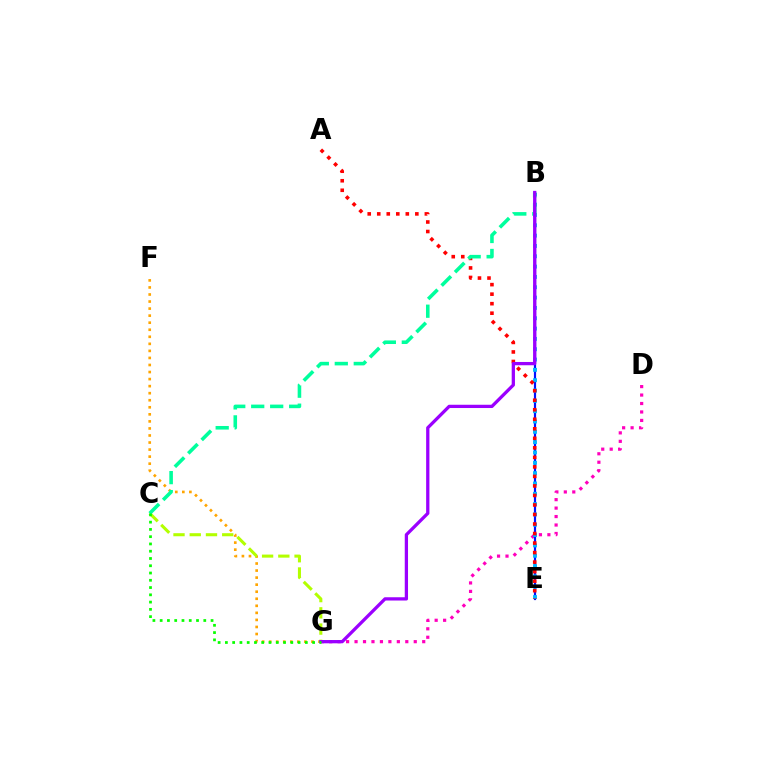{('D', 'G'): [{'color': '#ff00bd', 'line_style': 'dotted', 'thickness': 2.3}], ('B', 'E'): [{'color': '#0010ff', 'line_style': 'solid', 'thickness': 1.58}, {'color': '#00b5ff', 'line_style': 'dotted', 'thickness': 2.81}], ('F', 'G'): [{'color': '#ffa500', 'line_style': 'dotted', 'thickness': 1.92}], ('C', 'G'): [{'color': '#b3ff00', 'line_style': 'dashed', 'thickness': 2.21}, {'color': '#08ff00', 'line_style': 'dotted', 'thickness': 1.97}], ('A', 'E'): [{'color': '#ff0000', 'line_style': 'dotted', 'thickness': 2.59}], ('B', 'C'): [{'color': '#00ff9d', 'line_style': 'dashed', 'thickness': 2.58}], ('B', 'G'): [{'color': '#9b00ff', 'line_style': 'solid', 'thickness': 2.36}]}